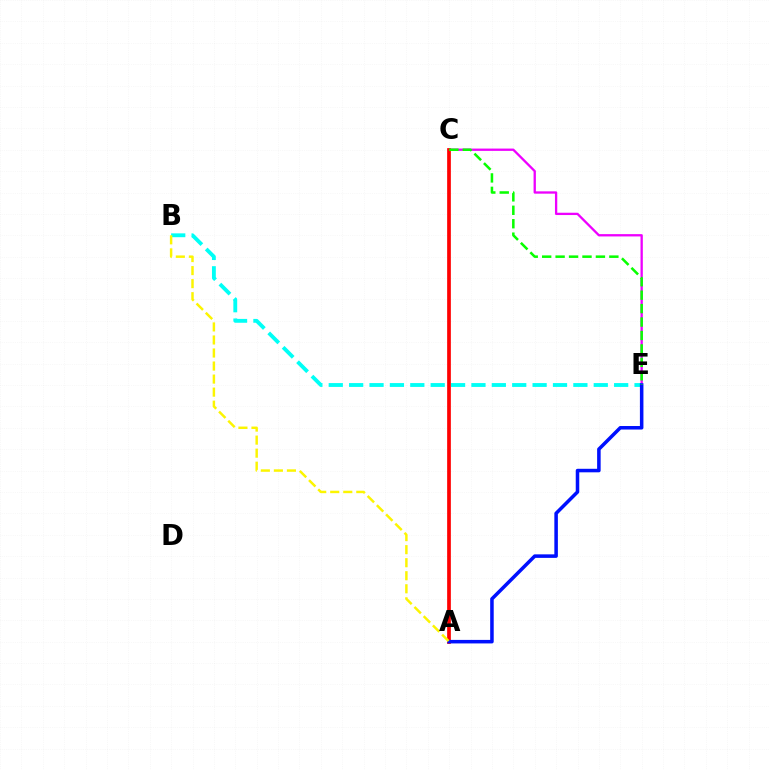{('C', 'E'): [{'color': '#ee00ff', 'line_style': 'solid', 'thickness': 1.66}, {'color': '#08ff00', 'line_style': 'dashed', 'thickness': 1.83}], ('B', 'E'): [{'color': '#00fff6', 'line_style': 'dashed', 'thickness': 2.77}], ('A', 'C'): [{'color': '#ff0000', 'line_style': 'solid', 'thickness': 2.67}], ('A', 'E'): [{'color': '#0010ff', 'line_style': 'solid', 'thickness': 2.54}], ('A', 'B'): [{'color': '#fcf500', 'line_style': 'dashed', 'thickness': 1.77}]}